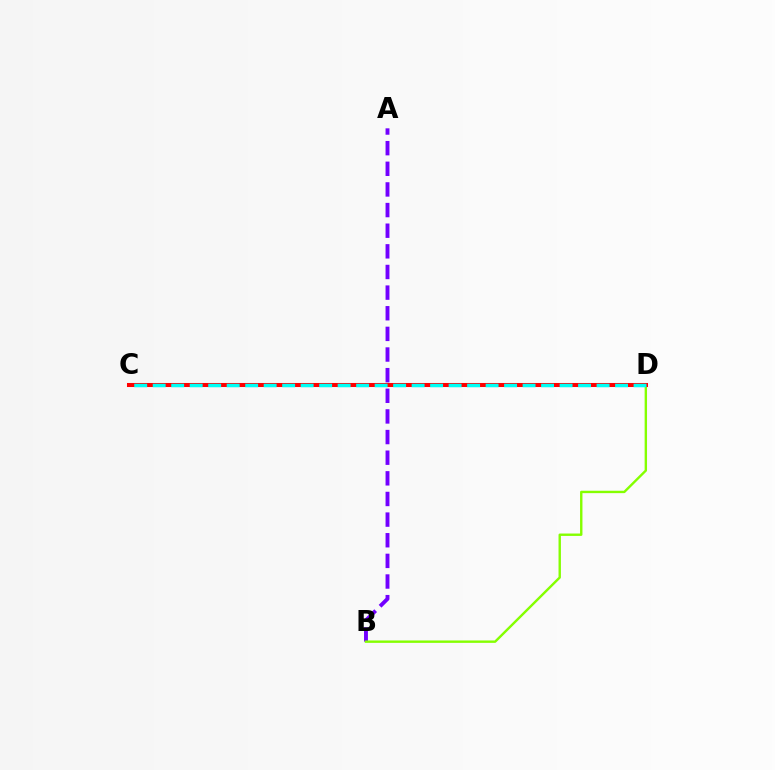{('A', 'B'): [{'color': '#7200ff', 'line_style': 'dashed', 'thickness': 2.8}], ('B', 'D'): [{'color': '#84ff00', 'line_style': 'solid', 'thickness': 1.72}], ('C', 'D'): [{'color': '#ff0000', 'line_style': 'solid', 'thickness': 2.91}, {'color': '#00fff6', 'line_style': 'dashed', 'thickness': 2.51}]}